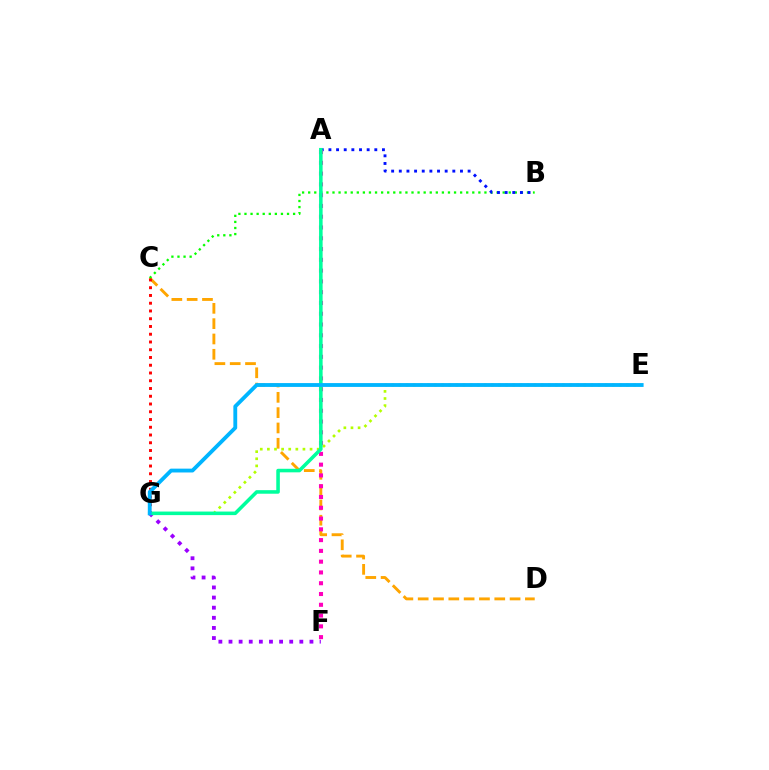{('C', 'D'): [{'color': '#ffa500', 'line_style': 'dashed', 'thickness': 2.08}], ('B', 'C'): [{'color': '#08ff00', 'line_style': 'dotted', 'thickness': 1.65}], ('A', 'B'): [{'color': '#0010ff', 'line_style': 'dotted', 'thickness': 2.08}], ('C', 'G'): [{'color': '#ff0000', 'line_style': 'dotted', 'thickness': 2.11}], ('E', 'G'): [{'color': '#b3ff00', 'line_style': 'dotted', 'thickness': 1.93}, {'color': '#00b5ff', 'line_style': 'solid', 'thickness': 2.76}], ('A', 'F'): [{'color': '#ff00bd', 'line_style': 'dotted', 'thickness': 2.93}], ('F', 'G'): [{'color': '#9b00ff', 'line_style': 'dotted', 'thickness': 2.75}], ('A', 'G'): [{'color': '#00ff9d', 'line_style': 'solid', 'thickness': 2.56}]}